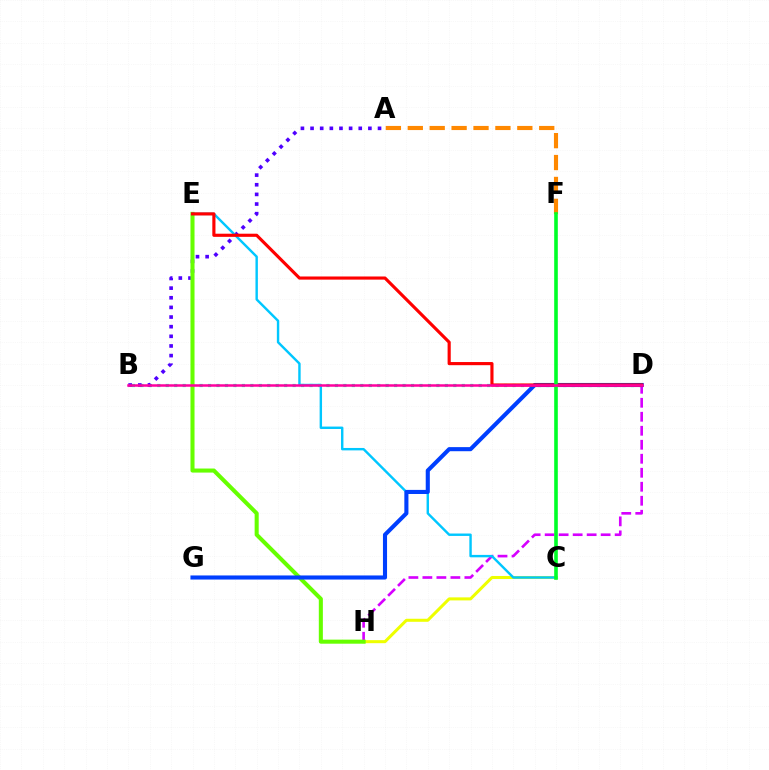{('B', 'D'): [{'color': '#00ffaf', 'line_style': 'dotted', 'thickness': 2.3}, {'color': '#ff00a0', 'line_style': 'solid', 'thickness': 1.81}], ('A', 'B'): [{'color': '#4f00ff', 'line_style': 'dotted', 'thickness': 2.62}], ('C', 'H'): [{'color': '#eeff00', 'line_style': 'solid', 'thickness': 2.18}], ('D', 'H'): [{'color': '#d600ff', 'line_style': 'dashed', 'thickness': 1.9}], ('E', 'H'): [{'color': '#66ff00', 'line_style': 'solid', 'thickness': 2.92}], ('A', 'F'): [{'color': '#ff8800', 'line_style': 'dashed', 'thickness': 2.98}], ('C', 'E'): [{'color': '#00c7ff', 'line_style': 'solid', 'thickness': 1.74}], ('D', 'G'): [{'color': '#003fff', 'line_style': 'solid', 'thickness': 2.95}], ('D', 'E'): [{'color': '#ff0000', 'line_style': 'solid', 'thickness': 2.26}], ('C', 'F'): [{'color': '#00ff27', 'line_style': 'solid', 'thickness': 2.6}]}